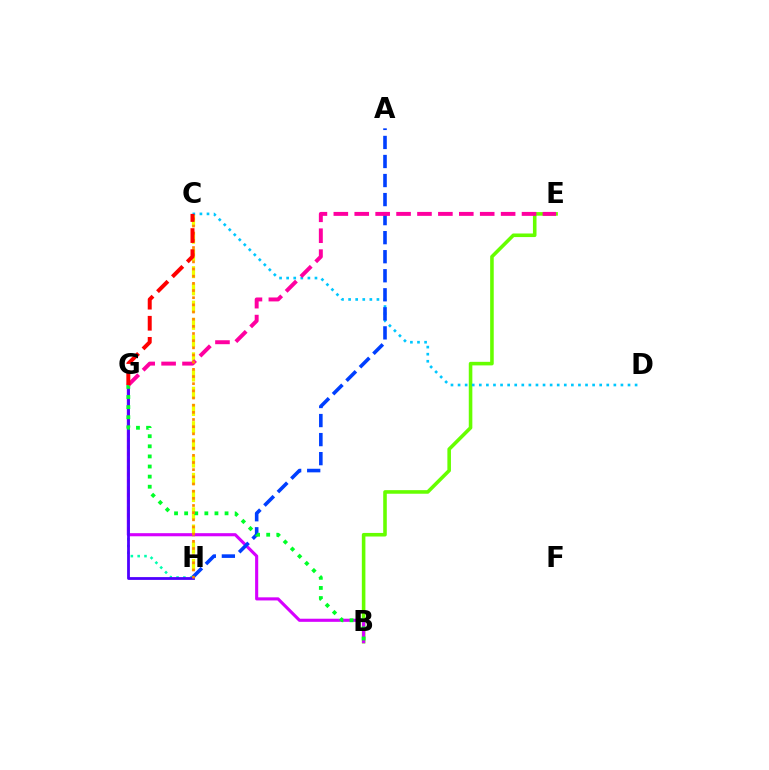{('B', 'E'): [{'color': '#66ff00', 'line_style': 'solid', 'thickness': 2.58}], ('C', 'H'): [{'color': '#eeff00', 'line_style': 'dashed', 'thickness': 2.34}, {'color': '#ff8800', 'line_style': 'dotted', 'thickness': 1.95}], ('B', 'G'): [{'color': '#d600ff', 'line_style': 'solid', 'thickness': 2.24}, {'color': '#00ff27', 'line_style': 'dotted', 'thickness': 2.74}], ('G', 'H'): [{'color': '#00ffaf', 'line_style': 'dotted', 'thickness': 1.85}, {'color': '#4f00ff', 'line_style': 'solid', 'thickness': 2.01}], ('C', 'D'): [{'color': '#00c7ff', 'line_style': 'dotted', 'thickness': 1.92}], ('A', 'H'): [{'color': '#003fff', 'line_style': 'dashed', 'thickness': 2.59}], ('E', 'G'): [{'color': '#ff00a0', 'line_style': 'dashed', 'thickness': 2.84}], ('C', 'G'): [{'color': '#ff0000', 'line_style': 'dashed', 'thickness': 2.86}]}